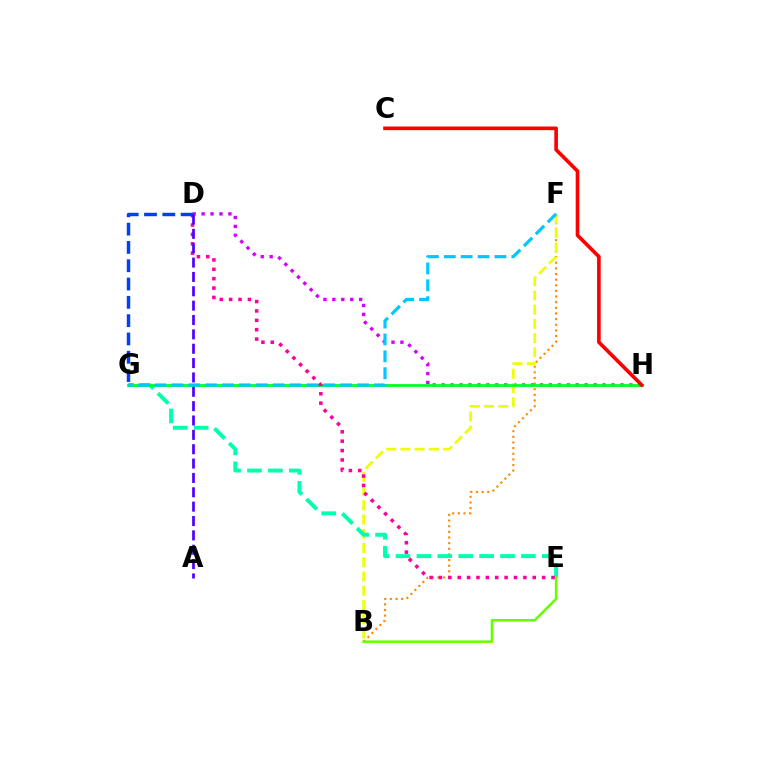{('D', 'H'): [{'color': '#d600ff', 'line_style': 'dotted', 'thickness': 2.43}], ('B', 'F'): [{'color': '#ff8800', 'line_style': 'dotted', 'thickness': 1.53}, {'color': '#eeff00', 'line_style': 'dashed', 'thickness': 1.93}], ('E', 'G'): [{'color': '#00ffaf', 'line_style': 'dashed', 'thickness': 2.84}], ('G', 'H'): [{'color': '#00ff27', 'line_style': 'solid', 'thickness': 2.01}], ('B', 'E'): [{'color': '#66ff00', 'line_style': 'solid', 'thickness': 1.83}], ('D', 'E'): [{'color': '#ff00a0', 'line_style': 'dotted', 'thickness': 2.55}], ('C', 'H'): [{'color': '#ff0000', 'line_style': 'solid', 'thickness': 2.62}], ('D', 'G'): [{'color': '#003fff', 'line_style': 'dashed', 'thickness': 2.49}], ('A', 'D'): [{'color': '#4f00ff', 'line_style': 'dashed', 'thickness': 1.95}], ('F', 'G'): [{'color': '#00c7ff', 'line_style': 'dashed', 'thickness': 2.29}]}